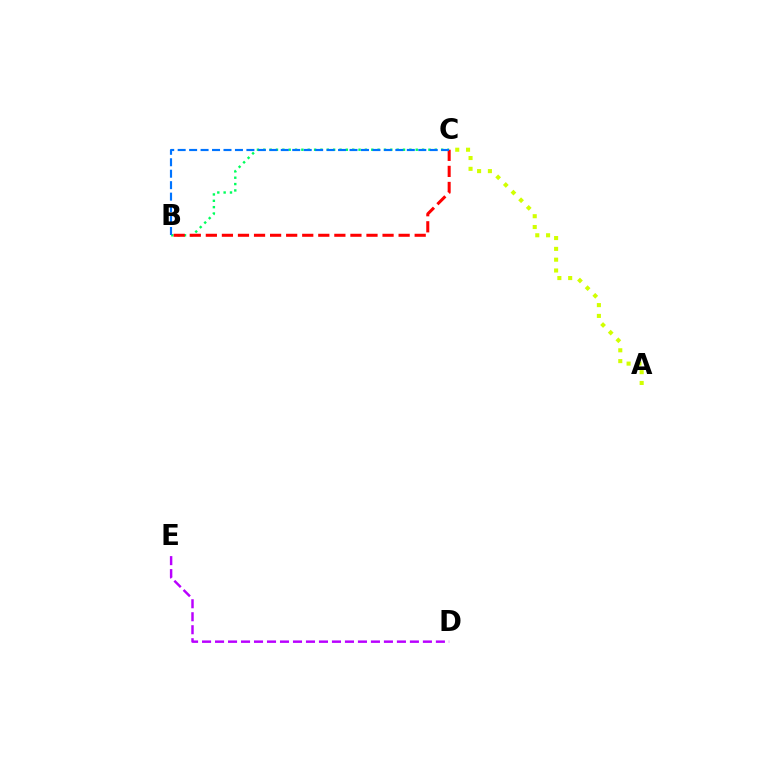{('D', 'E'): [{'color': '#b900ff', 'line_style': 'dashed', 'thickness': 1.76}], ('B', 'C'): [{'color': '#00ff5c', 'line_style': 'dotted', 'thickness': 1.73}, {'color': '#ff0000', 'line_style': 'dashed', 'thickness': 2.18}, {'color': '#0074ff', 'line_style': 'dashed', 'thickness': 1.56}], ('A', 'C'): [{'color': '#d1ff00', 'line_style': 'dotted', 'thickness': 2.94}]}